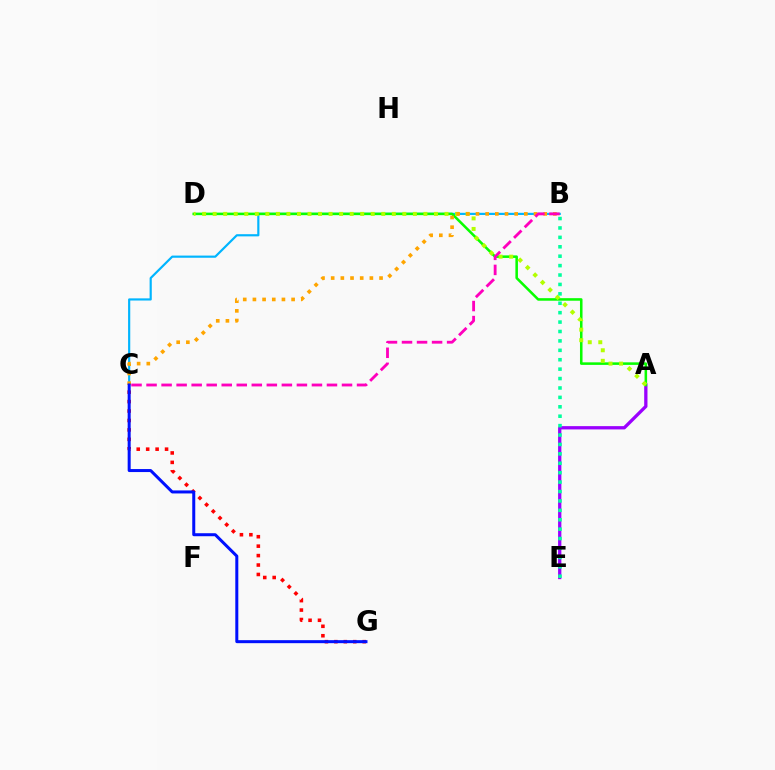{('B', 'C'): [{'color': '#00b5ff', 'line_style': 'solid', 'thickness': 1.57}, {'color': '#ffa500', 'line_style': 'dotted', 'thickness': 2.63}, {'color': '#ff00bd', 'line_style': 'dashed', 'thickness': 2.04}], ('A', 'E'): [{'color': '#9b00ff', 'line_style': 'solid', 'thickness': 2.37}], ('A', 'D'): [{'color': '#08ff00', 'line_style': 'solid', 'thickness': 1.83}, {'color': '#b3ff00', 'line_style': 'dotted', 'thickness': 2.86}], ('C', 'G'): [{'color': '#ff0000', 'line_style': 'dotted', 'thickness': 2.56}, {'color': '#0010ff', 'line_style': 'solid', 'thickness': 2.17}], ('B', 'E'): [{'color': '#00ff9d', 'line_style': 'dotted', 'thickness': 2.56}]}